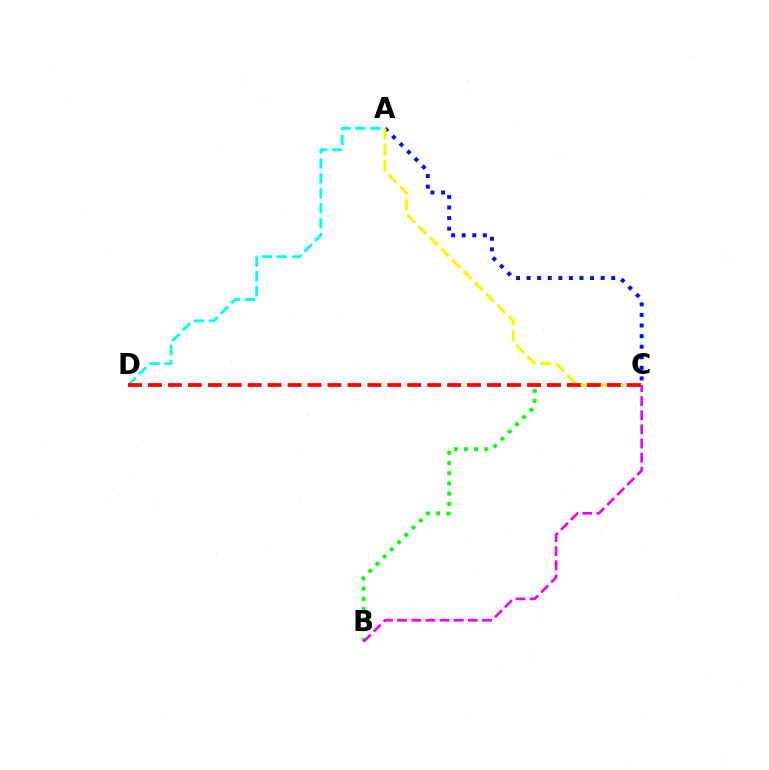{('A', 'D'): [{'color': '#00fff6', 'line_style': 'dashed', 'thickness': 2.03}], ('B', 'C'): [{'color': '#08ff00', 'line_style': 'dotted', 'thickness': 2.77}, {'color': '#ee00ff', 'line_style': 'dashed', 'thickness': 1.92}], ('A', 'C'): [{'color': '#0010ff', 'line_style': 'dotted', 'thickness': 2.87}, {'color': '#fcf500', 'line_style': 'dashed', 'thickness': 2.17}], ('C', 'D'): [{'color': '#ff0000', 'line_style': 'dashed', 'thickness': 2.71}]}